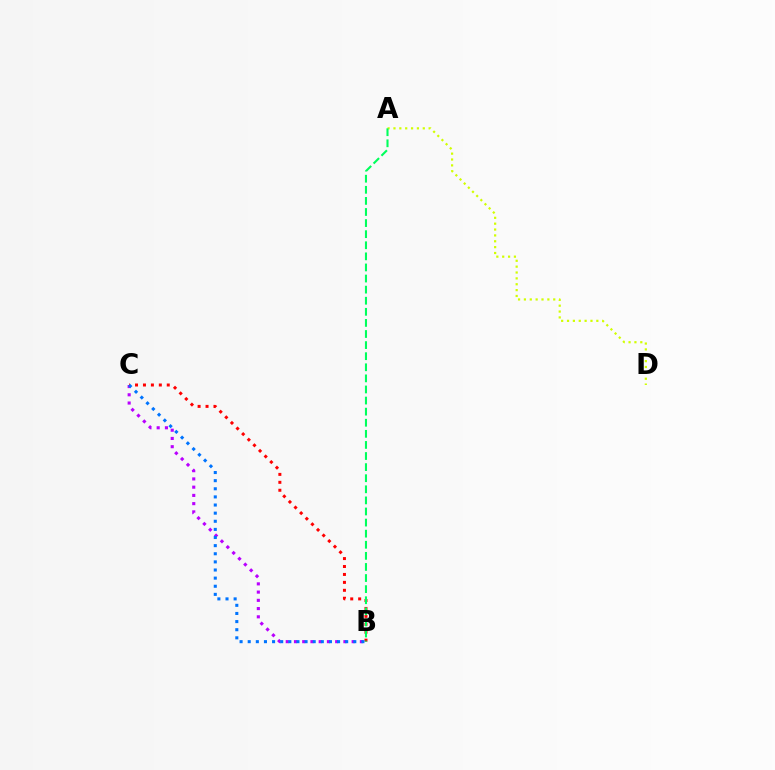{('B', 'C'): [{'color': '#b900ff', 'line_style': 'dotted', 'thickness': 2.24}, {'color': '#ff0000', 'line_style': 'dotted', 'thickness': 2.16}, {'color': '#0074ff', 'line_style': 'dotted', 'thickness': 2.21}], ('A', 'D'): [{'color': '#d1ff00', 'line_style': 'dotted', 'thickness': 1.59}], ('A', 'B'): [{'color': '#00ff5c', 'line_style': 'dashed', 'thickness': 1.51}]}